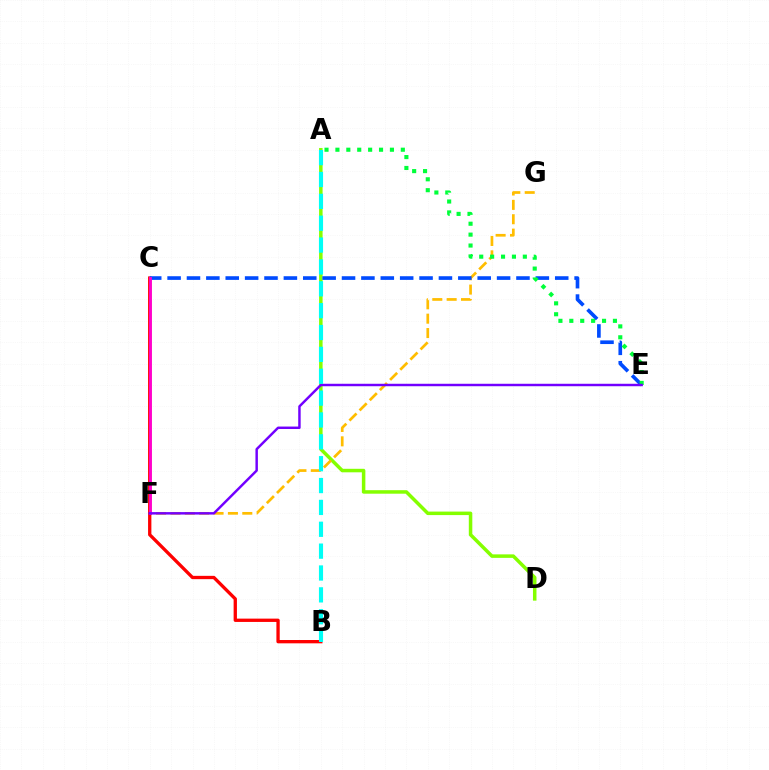{('A', 'D'): [{'color': '#84ff00', 'line_style': 'solid', 'thickness': 2.52}], ('F', 'G'): [{'color': '#ffbd00', 'line_style': 'dashed', 'thickness': 1.95}], ('B', 'C'): [{'color': '#ff0000', 'line_style': 'solid', 'thickness': 2.38}], ('C', 'E'): [{'color': '#004bff', 'line_style': 'dashed', 'thickness': 2.63}], ('C', 'F'): [{'color': '#ff00cf', 'line_style': 'solid', 'thickness': 2.03}], ('A', 'E'): [{'color': '#00ff39', 'line_style': 'dotted', 'thickness': 2.96}], ('E', 'F'): [{'color': '#7200ff', 'line_style': 'solid', 'thickness': 1.77}], ('A', 'B'): [{'color': '#00fff6', 'line_style': 'dashed', 'thickness': 2.97}]}